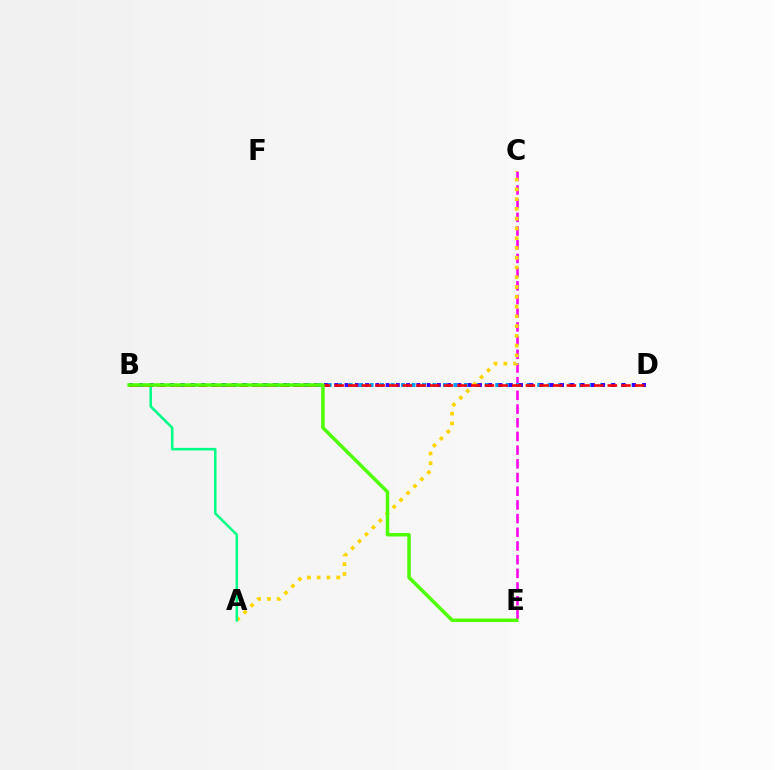{('C', 'E'): [{'color': '#ff00ed', 'line_style': 'dashed', 'thickness': 1.86}], ('B', 'D'): [{'color': '#009eff', 'line_style': 'dotted', 'thickness': 2.85}, {'color': '#3700ff', 'line_style': 'dotted', 'thickness': 2.79}, {'color': '#ff0000', 'line_style': 'dashed', 'thickness': 1.86}], ('A', 'C'): [{'color': '#ffd500', 'line_style': 'dotted', 'thickness': 2.65}], ('A', 'B'): [{'color': '#00ff86', 'line_style': 'solid', 'thickness': 1.83}], ('B', 'E'): [{'color': '#4fff00', 'line_style': 'solid', 'thickness': 2.52}]}